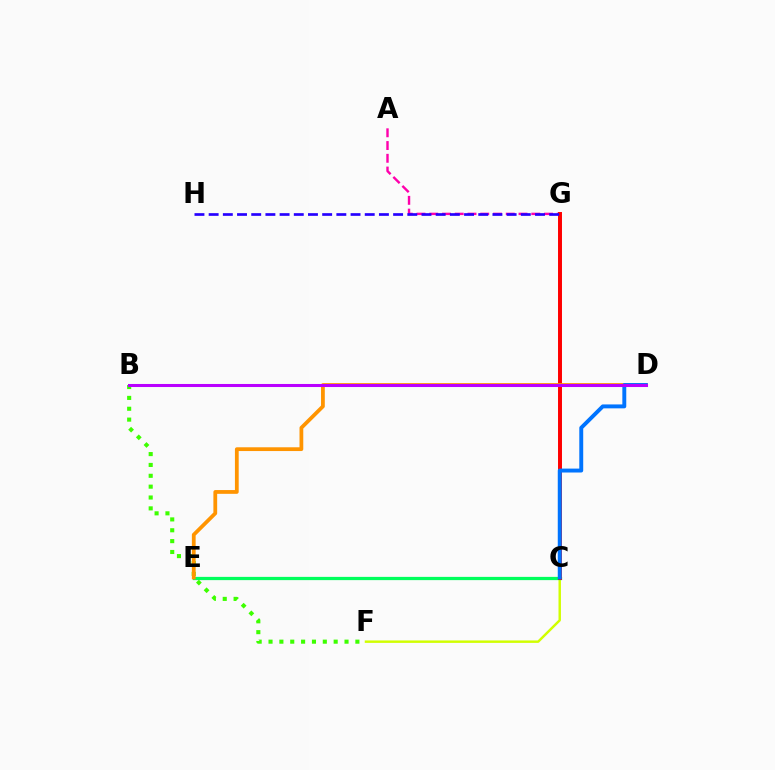{('A', 'G'): [{'color': '#ff00ac', 'line_style': 'dashed', 'thickness': 1.73}], ('C', 'E'): [{'color': '#00fff6', 'line_style': 'dashed', 'thickness': 1.99}, {'color': '#00ff5c', 'line_style': 'solid', 'thickness': 2.33}], ('C', 'F'): [{'color': '#d1ff00', 'line_style': 'solid', 'thickness': 1.76}], ('B', 'F'): [{'color': '#3dff00', 'line_style': 'dotted', 'thickness': 2.95}], ('C', 'G'): [{'color': '#ff0000', 'line_style': 'solid', 'thickness': 2.84}], ('D', 'E'): [{'color': '#ff9400', 'line_style': 'solid', 'thickness': 2.72}], ('C', 'D'): [{'color': '#0074ff', 'line_style': 'solid', 'thickness': 2.82}], ('B', 'D'): [{'color': '#b900ff', 'line_style': 'solid', 'thickness': 2.2}], ('G', 'H'): [{'color': '#2500ff', 'line_style': 'dashed', 'thickness': 1.93}]}